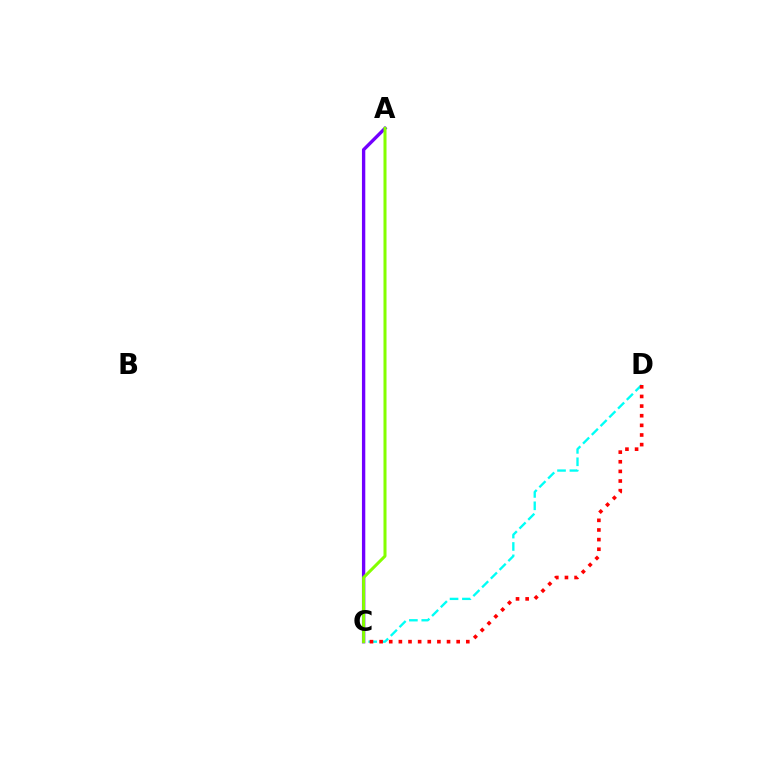{('A', 'C'): [{'color': '#7200ff', 'line_style': 'solid', 'thickness': 2.41}, {'color': '#84ff00', 'line_style': 'solid', 'thickness': 2.18}], ('C', 'D'): [{'color': '#00fff6', 'line_style': 'dashed', 'thickness': 1.68}, {'color': '#ff0000', 'line_style': 'dotted', 'thickness': 2.62}]}